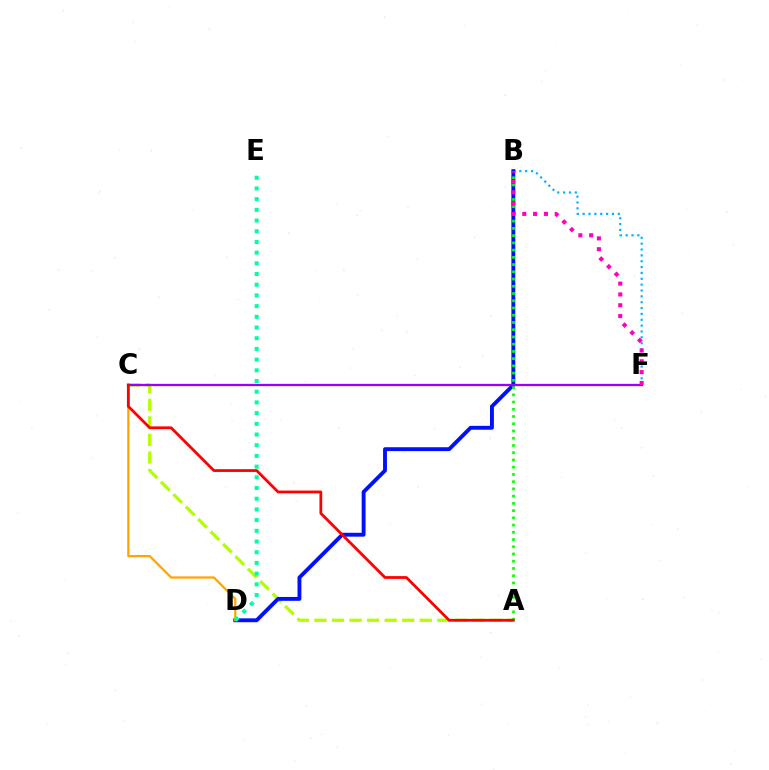{('B', 'F'): [{'color': '#00b5ff', 'line_style': 'dotted', 'thickness': 1.59}, {'color': '#ff00bd', 'line_style': 'dotted', 'thickness': 2.94}], ('A', 'C'): [{'color': '#b3ff00', 'line_style': 'dashed', 'thickness': 2.38}, {'color': '#ff0000', 'line_style': 'solid', 'thickness': 2.0}], ('B', 'D'): [{'color': '#0010ff', 'line_style': 'solid', 'thickness': 2.79}], ('A', 'B'): [{'color': '#08ff00', 'line_style': 'dotted', 'thickness': 1.97}], ('C', 'D'): [{'color': '#ffa500', 'line_style': 'solid', 'thickness': 1.62}], ('C', 'F'): [{'color': '#9b00ff', 'line_style': 'solid', 'thickness': 1.64}], ('D', 'E'): [{'color': '#00ff9d', 'line_style': 'dotted', 'thickness': 2.91}]}